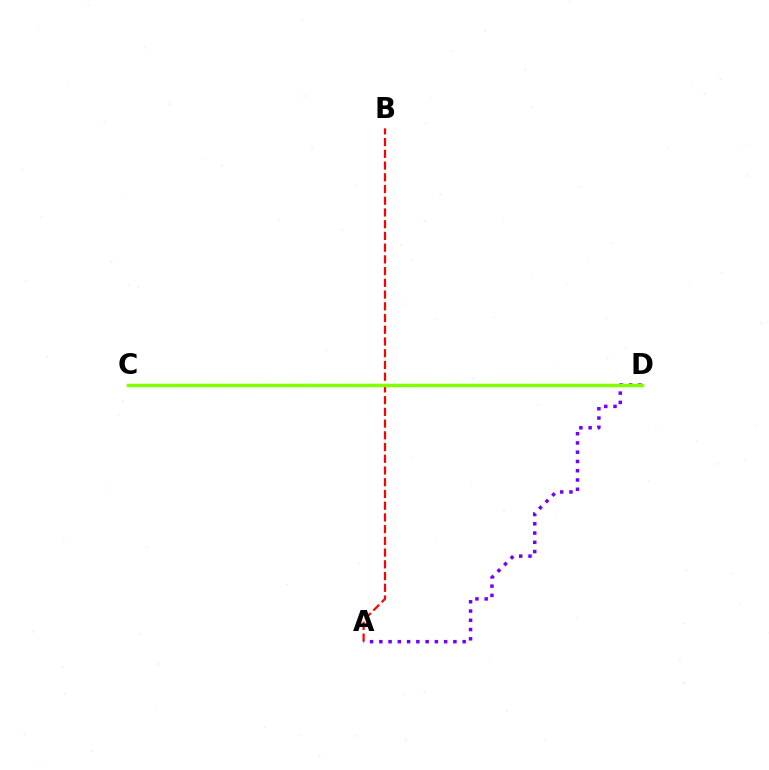{('A', 'B'): [{'color': '#ff0000', 'line_style': 'dashed', 'thickness': 1.59}], ('A', 'D'): [{'color': '#7200ff', 'line_style': 'dotted', 'thickness': 2.52}], ('C', 'D'): [{'color': '#00fff6', 'line_style': 'dotted', 'thickness': 2.27}, {'color': '#84ff00', 'line_style': 'solid', 'thickness': 2.5}]}